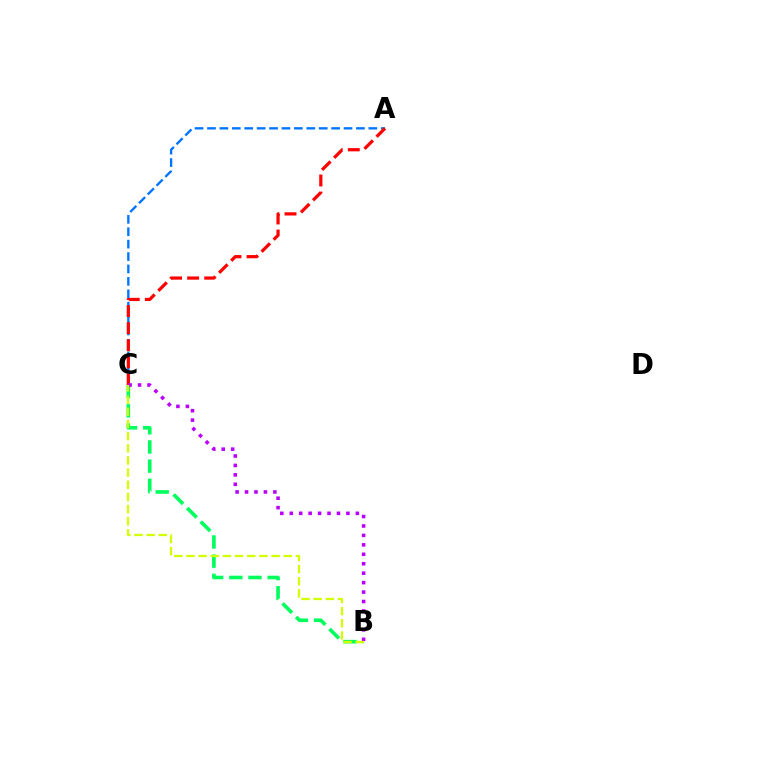{('B', 'C'): [{'color': '#00ff5c', 'line_style': 'dashed', 'thickness': 2.6}, {'color': '#b900ff', 'line_style': 'dotted', 'thickness': 2.57}, {'color': '#d1ff00', 'line_style': 'dashed', 'thickness': 1.65}], ('A', 'C'): [{'color': '#0074ff', 'line_style': 'dashed', 'thickness': 1.69}, {'color': '#ff0000', 'line_style': 'dashed', 'thickness': 2.32}]}